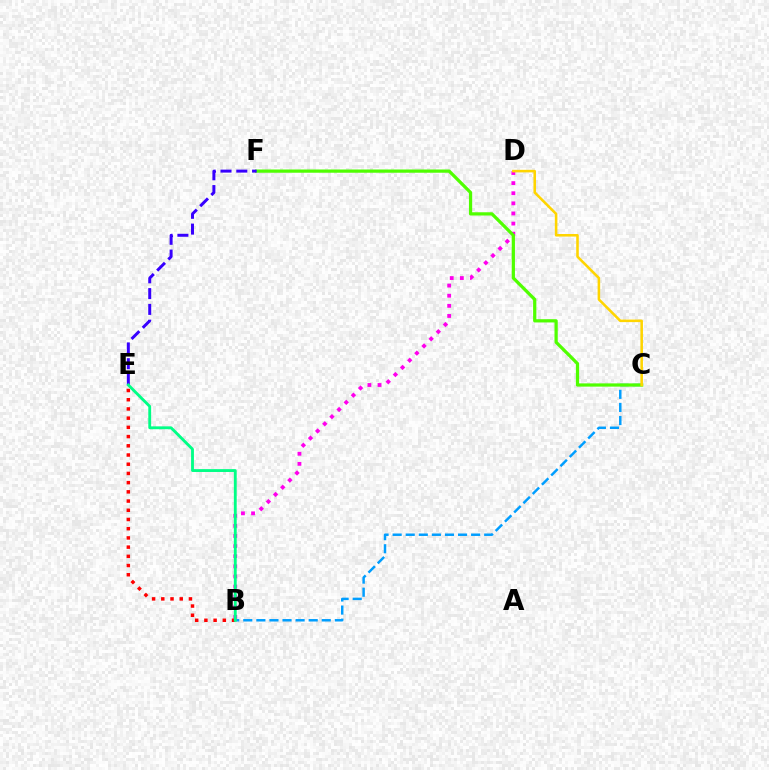{('B', 'D'): [{'color': '#ff00ed', 'line_style': 'dotted', 'thickness': 2.75}], ('B', 'E'): [{'color': '#ff0000', 'line_style': 'dotted', 'thickness': 2.5}, {'color': '#00ff86', 'line_style': 'solid', 'thickness': 2.05}], ('B', 'C'): [{'color': '#009eff', 'line_style': 'dashed', 'thickness': 1.78}], ('C', 'F'): [{'color': '#4fff00', 'line_style': 'solid', 'thickness': 2.33}], ('C', 'D'): [{'color': '#ffd500', 'line_style': 'solid', 'thickness': 1.84}], ('E', 'F'): [{'color': '#3700ff', 'line_style': 'dashed', 'thickness': 2.15}]}